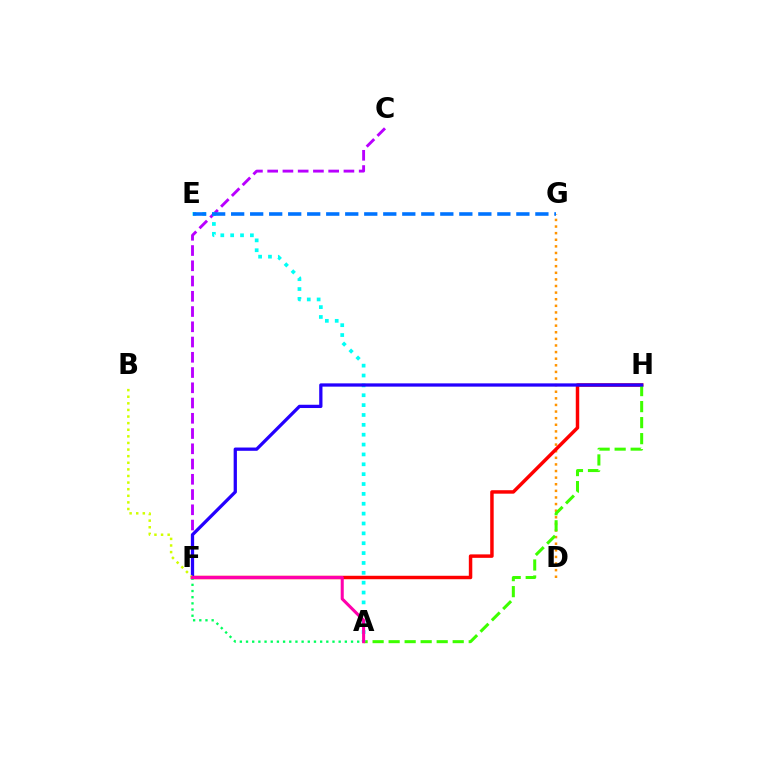{('D', 'G'): [{'color': '#ff9400', 'line_style': 'dotted', 'thickness': 1.8}], ('F', 'H'): [{'color': '#ff0000', 'line_style': 'solid', 'thickness': 2.49}, {'color': '#2500ff', 'line_style': 'solid', 'thickness': 2.35}], ('A', 'H'): [{'color': '#3dff00', 'line_style': 'dashed', 'thickness': 2.18}], ('C', 'F'): [{'color': '#b900ff', 'line_style': 'dashed', 'thickness': 2.07}], ('A', 'E'): [{'color': '#00fff6', 'line_style': 'dotted', 'thickness': 2.68}], ('B', 'F'): [{'color': '#d1ff00', 'line_style': 'dotted', 'thickness': 1.79}], ('A', 'F'): [{'color': '#00ff5c', 'line_style': 'dotted', 'thickness': 1.68}, {'color': '#ff00ac', 'line_style': 'solid', 'thickness': 2.2}], ('E', 'G'): [{'color': '#0074ff', 'line_style': 'dashed', 'thickness': 2.58}]}